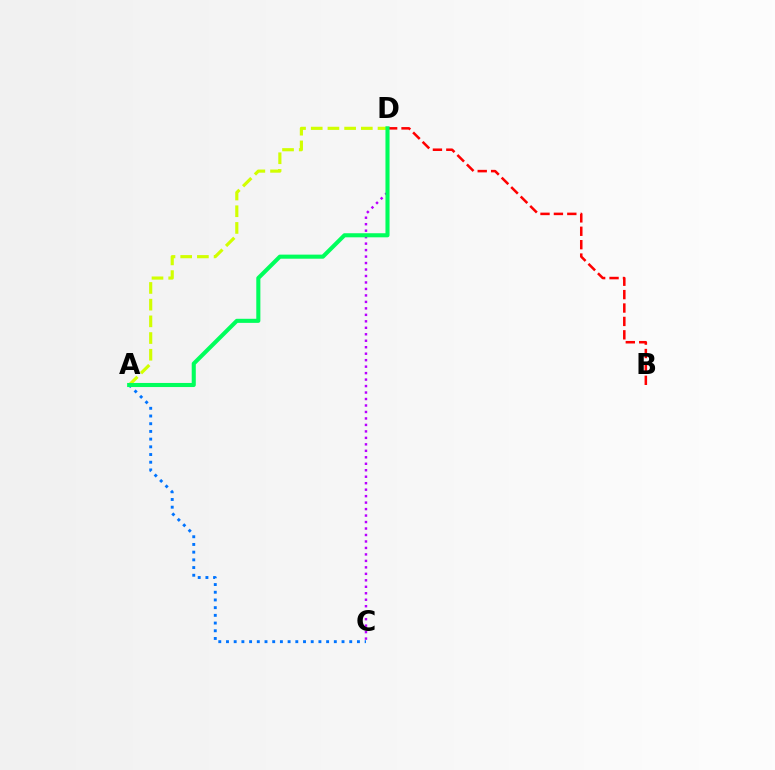{('B', 'D'): [{'color': '#ff0000', 'line_style': 'dashed', 'thickness': 1.82}], ('A', 'C'): [{'color': '#0074ff', 'line_style': 'dotted', 'thickness': 2.09}], ('C', 'D'): [{'color': '#b900ff', 'line_style': 'dotted', 'thickness': 1.76}], ('A', 'D'): [{'color': '#d1ff00', 'line_style': 'dashed', 'thickness': 2.27}, {'color': '#00ff5c', 'line_style': 'solid', 'thickness': 2.94}]}